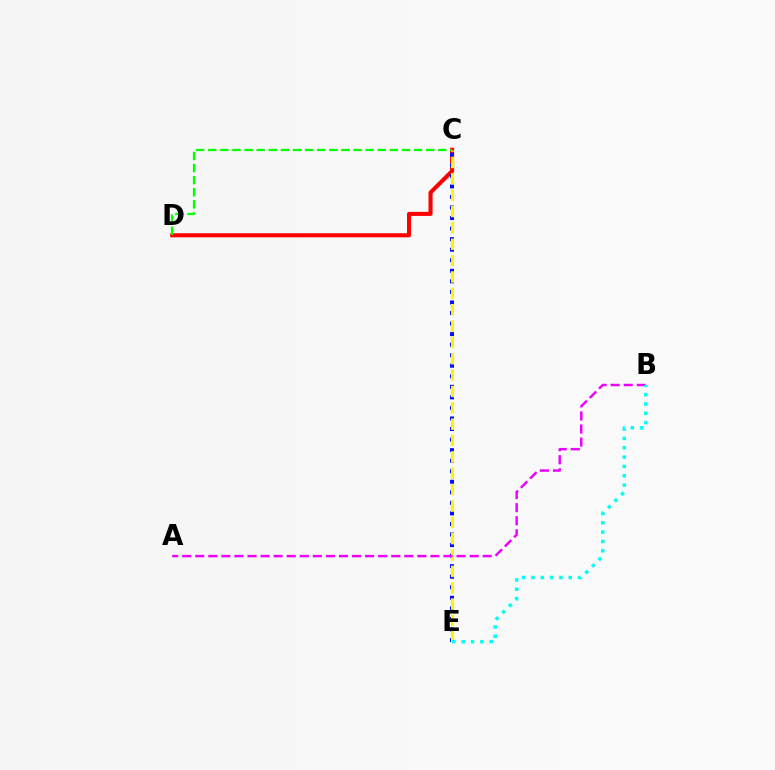{('C', 'D'): [{'color': '#ff0000', 'line_style': 'solid', 'thickness': 2.93}, {'color': '#08ff00', 'line_style': 'dashed', 'thickness': 1.64}], ('C', 'E'): [{'color': '#0010ff', 'line_style': 'dotted', 'thickness': 2.87}, {'color': '#fcf500', 'line_style': 'dashed', 'thickness': 2.22}], ('A', 'B'): [{'color': '#ee00ff', 'line_style': 'dashed', 'thickness': 1.78}], ('B', 'E'): [{'color': '#00fff6', 'line_style': 'dotted', 'thickness': 2.54}]}